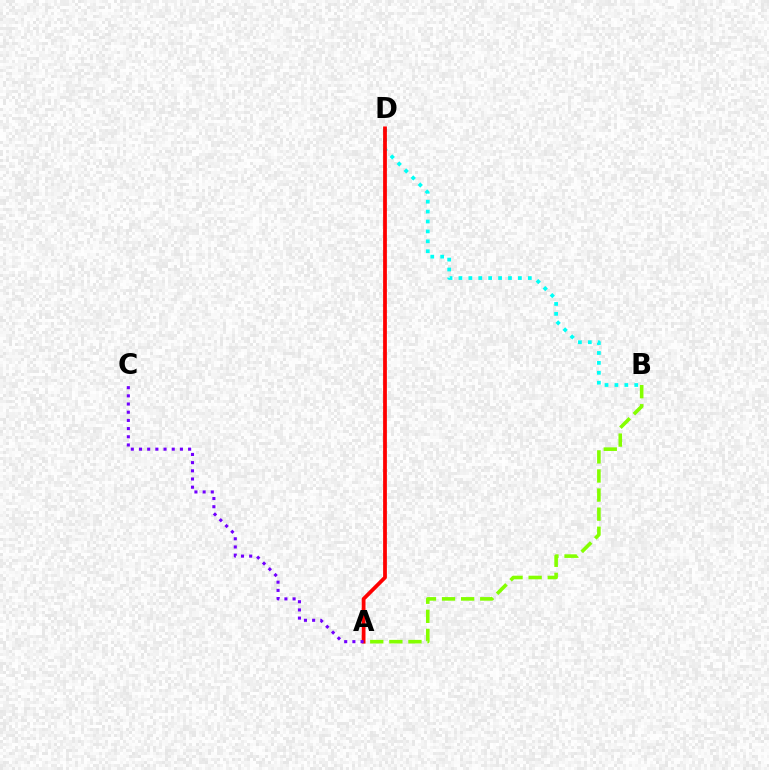{('A', 'B'): [{'color': '#84ff00', 'line_style': 'dashed', 'thickness': 2.59}], ('B', 'D'): [{'color': '#00fff6', 'line_style': 'dotted', 'thickness': 2.69}], ('A', 'D'): [{'color': '#ff0000', 'line_style': 'solid', 'thickness': 2.72}], ('A', 'C'): [{'color': '#7200ff', 'line_style': 'dotted', 'thickness': 2.22}]}